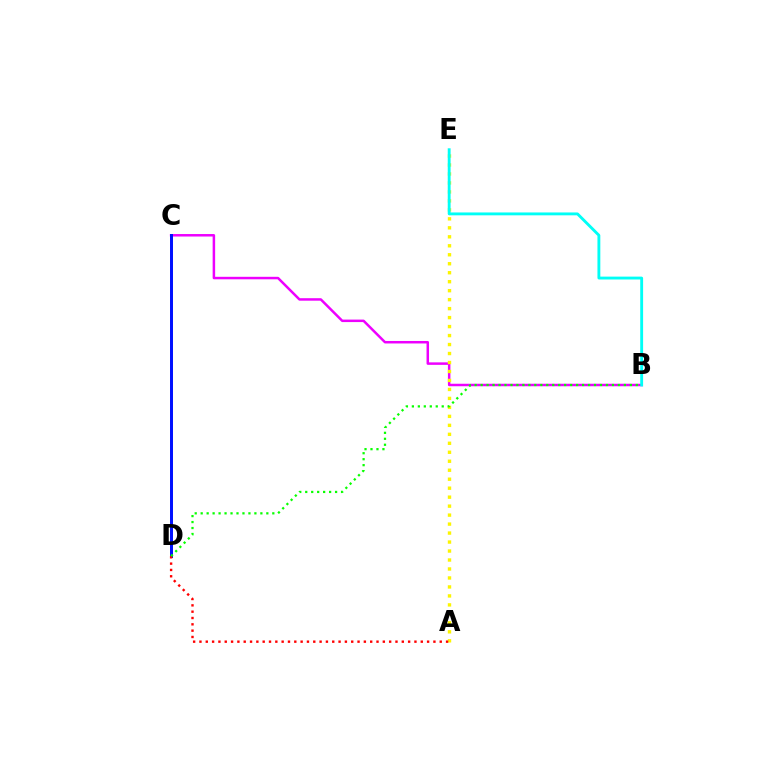{('B', 'C'): [{'color': '#ee00ff', 'line_style': 'solid', 'thickness': 1.79}], ('C', 'D'): [{'color': '#0010ff', 'line_style': 'solid', 'thickness': 2.14}], ('A', 'E'): [{'color': '#fcf500', 'line_style': 'dotted', 'thickness': 2.44}], ('A', 'D'): [{'color': '#ff0000', 'line_style': 'dotted', 'thickness': 1.72}], ('B', 'E'): [{'color': '#00fff6', 'line_style': 'solid', 'thickness': 2.07}], ('B', 'D'): [{'color': '#08ff00', 'line_style': 'dotted', 'thickness': 1.62}]}